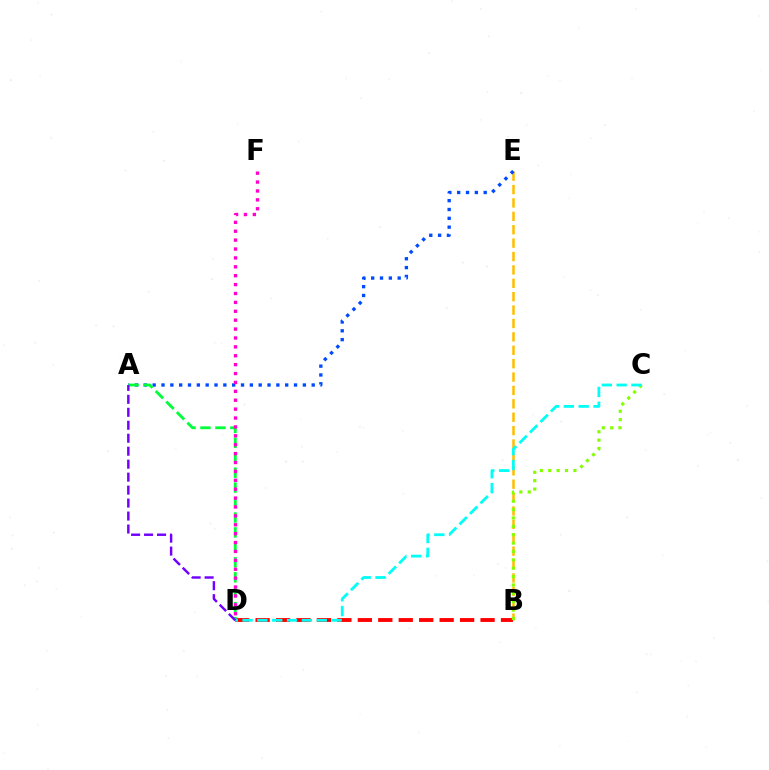{('B', 'E'): [{'color': '#ffbd00', 'line_style': 'dashed', 'thickness': 1.82}], ('B', 'D'): [{'color': '#ff0000', 'line_style': 'dashed', 'thickness': 2.78}], ('A', 'E'): [{'color': '#004bff', 'line_style': 'dotted', 'thickness': 2.4}], ('B', 'C'): [{'color': '#84ff00', 'line_style': 'dotted', 'thickness': 2.28}], ('A', 'D'): [{'color': '#00ff39', 'line_style': 'dashed', 'thickness': 2.03}, {'color': '#7200ff', 'line_style': 'dashed', 'thickness': 1.76}], ('D', 'F'): [{'color': '#ff00cf', 'line_style': 'dotted', 'thickness': 2.42}], ('C', 'D'): [{'color': '#00fff6', 'line_style': 'dashed', 'thickness': 2.02}]}